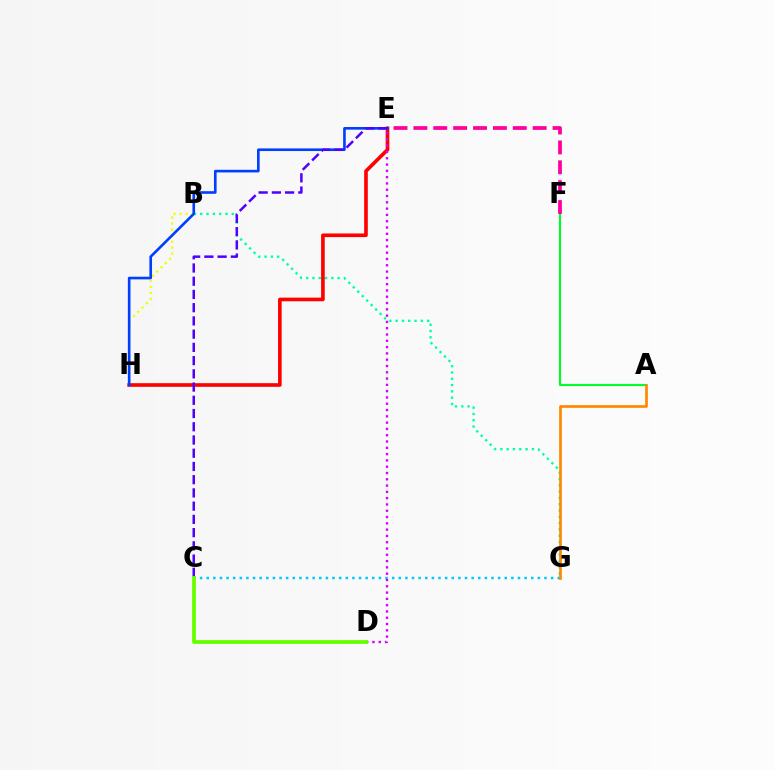{('A', 'F'): [{'color': '#00ff27', 'line_style': 'solid', 'thickness': 1.54}], ('B', 'G'): [{'color': '#00ffaf', 'line_style': 'dotted', 'thickness': 1.71}], ('C', 'G'): [{'color': '#00c7ff', 'line_style': 'dotted', 'thickness': 1.8}], ('E', 'F'): [{'color': '#ff00a0', 'line_style': 'dashed', 'thickness': 2.7}], ('A', 'G'): [{'color': '#ff8800', 'line_style': 'solid', 'thickness': 1.95}], ('E', 'H'): [{'color': '#ff0000', 'line_style': 'solid', 'thickness': 2.62}, {'color': '#003fff', 'line_style': 'solid', 'thickness': 1.9}], ('B', 'H'): [{'color': '#eeff00', 'line_style': 'dotted', 'thickness': 1.64}], ('C', 'E'): [{'color': '#4f00ff', 'line_style': 'dashed', 'thickness': 1.8}], ('D', 'E'): [{'color': '#d600ff', 'line_style': 'dotted', 'thickness': 1.71}], ('C', 'D'): [{'color': '#66ff00', 'line_style': 'solid', 'thickness': 2.74}]}